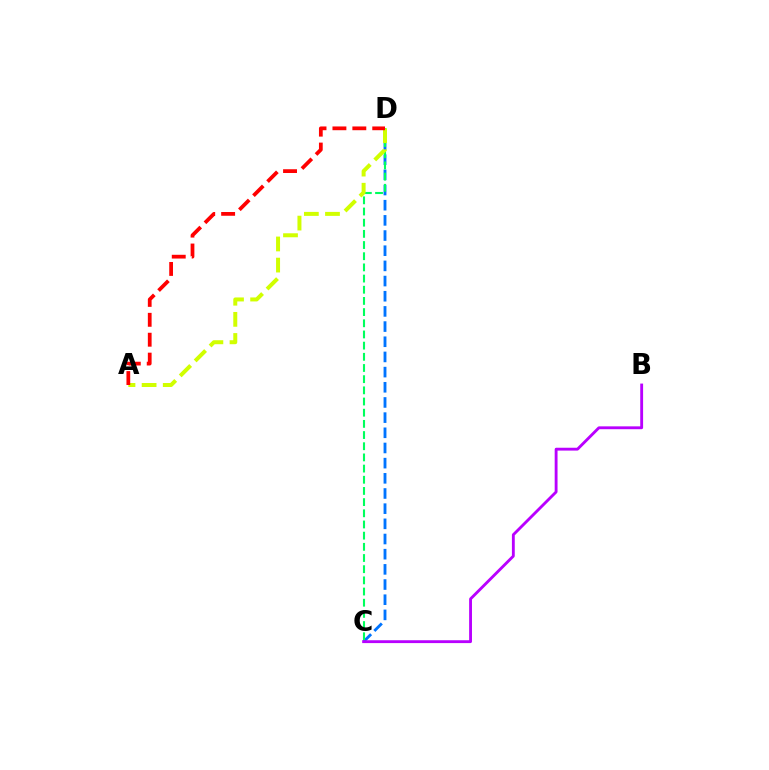{('C', 'D'): [{'color': '#0074ff', 'line_style': 'dashed', 'thickness': 2.06}, {'color': '#00ff5c', 'line_style': 'dashed', 'thickness': 1.52}], ('A', 'D'): [{'color': '#d1ff00', 'line_style': 'dashed', 'thickness': 2.87}, {'color': '#ff0000', 'line_style': 'dashed', 'thickness': 2.7}], ('B', 'C'): [{'color': '#b900ff', 'line_style': 'solid', 'thickness': 2.05}]}